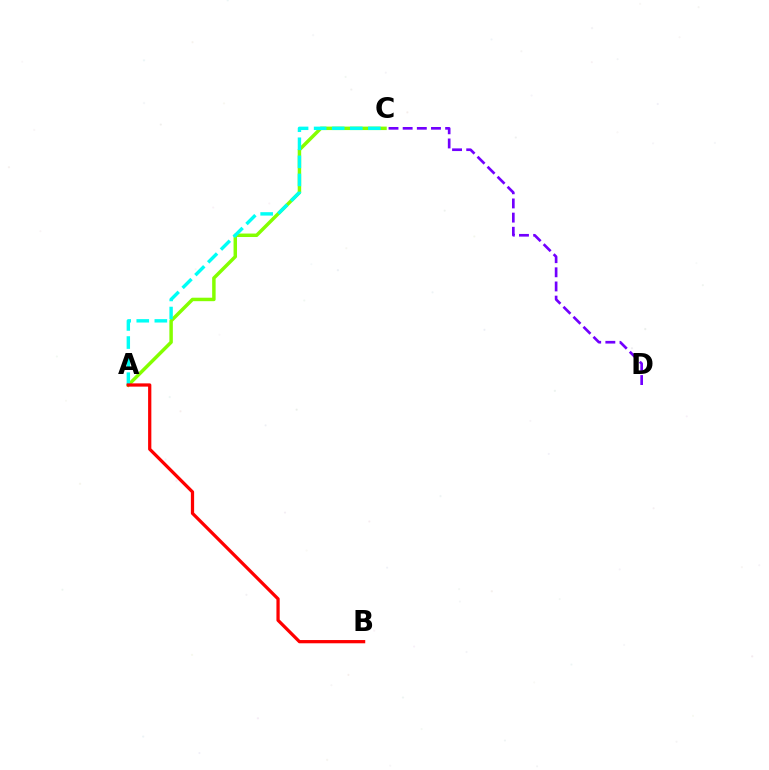{('A', 'C'): [{'color': '#84ff00', 'line_style': 'solid', 'thickness': 2.5}, {'color': '#00fff6', 'line_style': 'dashed', 'thickness': 2.46}], ('C', 'D'): [{'color': '#7200ff', 'line_style': 'dashed', 'thickness': 1.92}], ('A', 'B'): [{'color': '#ff0000', 'line_style': 'solid', 'thickness': 2.34}]}